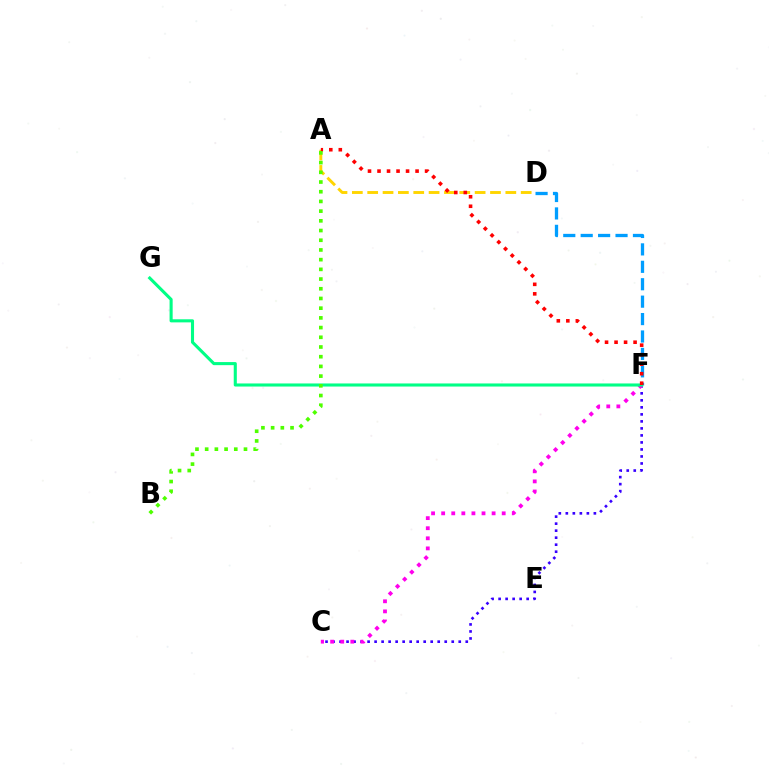{('A', 'D'): [{'color': '#ffd500', 'line_style': 'dashed', 'thickness': 2.09}], ('C', 'F'): [{'color': '#3700ff', 'line_style': 'dotted', 'thickness': 1.91}, {'color': '#ff00ed', 'line_style': 'dotted', 'thickness': 2.74}], ('D', 'F'): [{'color': '#009eff', 'line_style': 'dashed', 'thickness': 2.37}], ('F', 'G'): [{'color': '#00ff86', 'line_style': 'solid', 'thickness': 2.22}], ('A', 'F'): [{'color': '#ff0000', 'line_style': 'dotted', 'thickness': 2.58}], ('A', 'B'): [{'color': '#4fff00', 'line_style': 'dotted', 'thickness': 2.64}]}